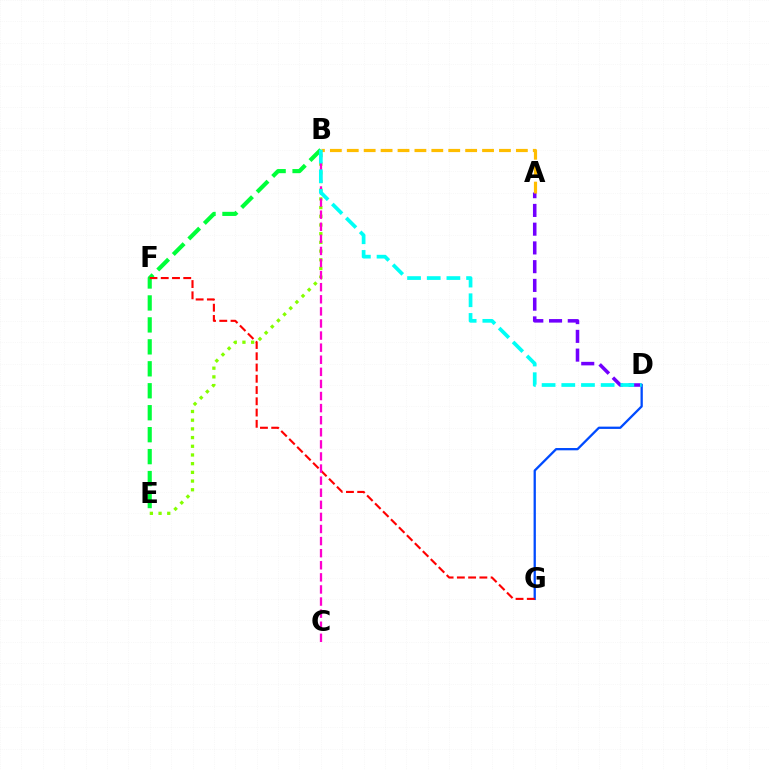{('B', 'E'): [{'color': '#84ff00', 'line_style': 'dotted', 'thickness': 2.36}, {'color': '#00ff39', 'line_style': 'dashed', 'thickness': 2.98}], ('A', 'D'): [{'color': '#7200ff', 'line_style': 'dashed', 'thickness': 2.55}], ('A', 'B'): [{'color': '#ffbd00', 'line_style': 'dashed', 'thickness': 2.3}], ('D', 'G'): [{'color': '#004bff', 'line_style': 'solid', 'thickness': 1.65}], ('F', 'G'): [{'color': '#ff0000', 'line_style': 'dashed', 'thickness': 1.53}], ('B', 'C'): [{'color': '#ff00cf', 'line_style': 'dashed', 'thickness': 1.64}], ('B', 'D'): [{'color': '#00fff6', 'line_style': 'dashed', 'thickness': 2.67}]}